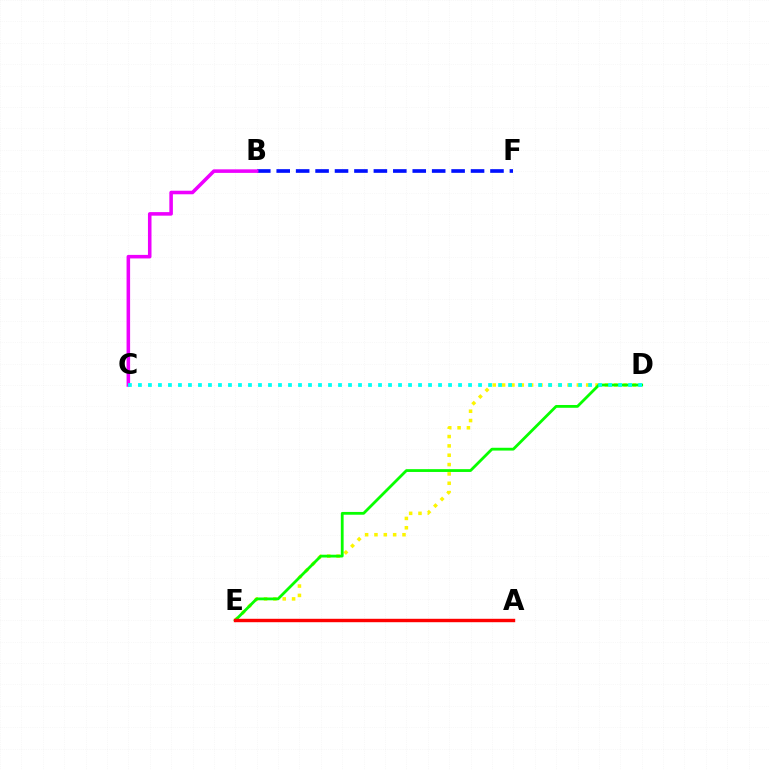{('D', 'E'): [{'color': '#fcf500', 'line_style': 'dotted', 'thickness': 2.54}, {'color': '#08ff00', 'line_style': 'solid', 'thickness': 2.01}], ('A', 'E'): [{'color': '#ff0000', 'line_style': 'solid', 'thickness': 2.46}], ('B', 'F'): [{'color': '#0010ff', 'line_style': 'dashed', 'thickness': 2.64}], ('B', 'C'): [{'color': '#ee00ff', 'line_style': 'solid', 'thickness': 2.56}], ('C', 'D'): [{'color': '#00fff6', 'line_style': 'dotted', 'thickness': 2.72}]}